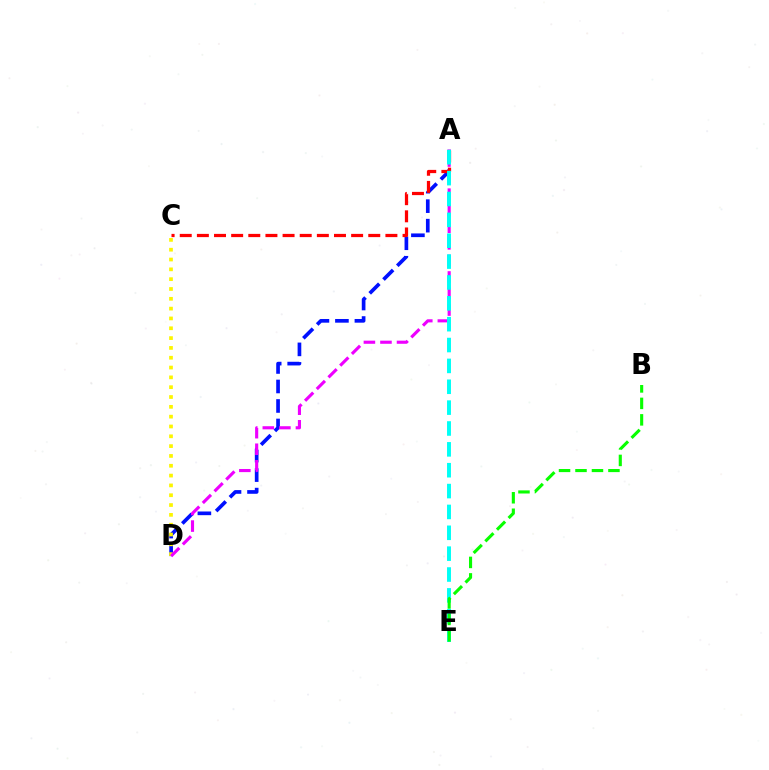{('A', 'D'): [{'color': '#0010ff', 'line_style': 'dashed', 'thickness': 2.65}, {'color': '#ee00ff', 'line_style': 'dashed', 'thickness': 2.25}], ('C', 'D'): [{'color': '#fcf500', 'line_style': 'dotted', 'thickness': 2.67}], ('A', 'C'): [{'color': '#ff0000', 'line_style': 'dashed', 'thickness': 2.33}], ('A', 'E'): [{'color': '#00fff6', 'line_style': 'dashed', 'thickness': 2.83}], ('B', 'E'): [{'color': '#08ff00', 'line_style': 'dashed', 'thickness': 2.24}]}